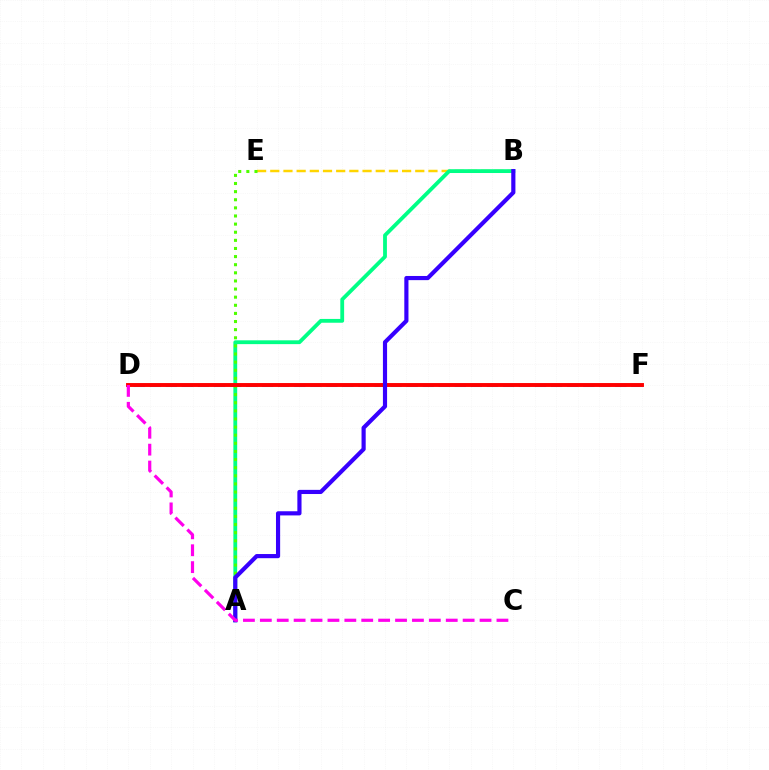{('D', 'F'): [{'color': '#009eff', 'line_style': 'dashed', 'thickness': 2.18}, {'color': '#ff0000', 'line_style': 'solid', 'thickness': 2.82}], ('B', 'E'): [{'color': '#ffd500', 'line_style': 'dashed', 'thickness': 1.79}], ('A', 'B'): [{'color': '#00ff86', 'line_style': 'solid', 'thickness': 2.74}, {'color': '#3700ff', 'line_style': 'solid', 'thickness': 2.99}], ('A', 'E'): [{'color': '#4fff00', 'line_style': 'dotted', 'thickness': 2.21}], ('C', 'D'): [{'color': '#ff00ed', 'line_style': 'dashed', 'thickness': 2.3}]}